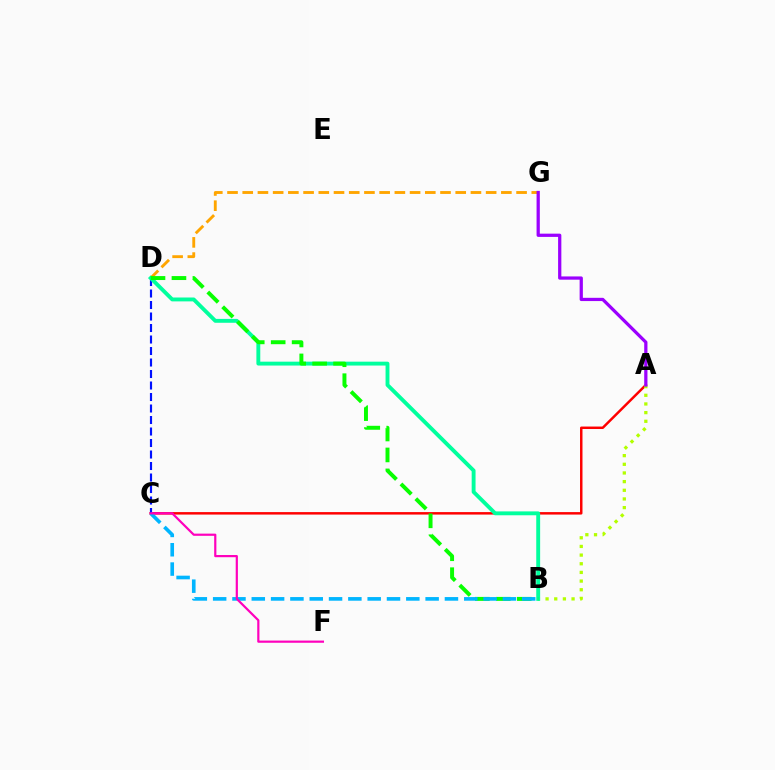{('A', 'C'): [{'color': '#ff0000', 'line_style': 'solid', 'thickness': 1.78}], ('A', 'B'): [{'color': '#b3ff00', 'line_style': 'dotted', 'thickness': 2.35}], ('D', 'G'): [{'color': '#ffa500', 'line_style': 'dashed', 'thickness': 2.07}], ('A', 'G'): [{'color': '#9b00ff', 'line_style': 'solid', 'thickness': 2.34}], ('C', 'D'): [{'color': '#0010ff', 'line_style': 'dashed', 'thickness': 1.56}], ('B', 'D'): [{'color': '#00ff9d', 'line_style': 'solid', 'thickness': 2.79}, {'color': '#08ff00', 'line_style': 'dashed', 'thickness': 2.85}], ('B', 'C'): [{'color': '#00b5ff', 'line_style': 'dashed', 'thickness': 2.62}], ('C', 'F'): [{'color': '#ff00bd', 'line_style': 'solid', 'thickness': 1.58}]}